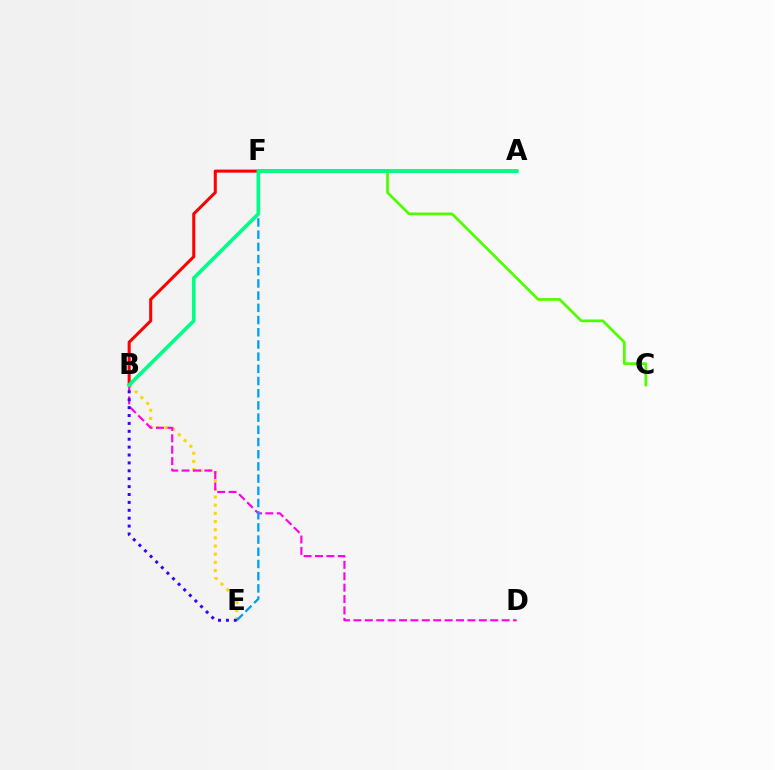{('B', 'E'): [{'color': '#ffd500', 'line_style': 'dotted', 'thickness': 2.22}, {'color': '#3700ff', 'line_style': 'dotted', 'thickness': 2.15}], ('B', 'D'): [{'color': '#ff00ed', 'line_style': 'dashed', 'thickness': 1.55}], ('C', 'F'): [{'color': '#4fff00', 'line_style': 'solid', 'thickness': 1.97}], ('E', 'F'): [{'color': '#009eff', 'line_style': 'dashed', 'thickness': 1.66}], ('A', 'B'): [{'color': '#ff0000', 'line_style': 'solid', 'thickness': 2.19}, {'color': '#00ff86', 'line_style': 'solid', 'thickness': 2.63}]}